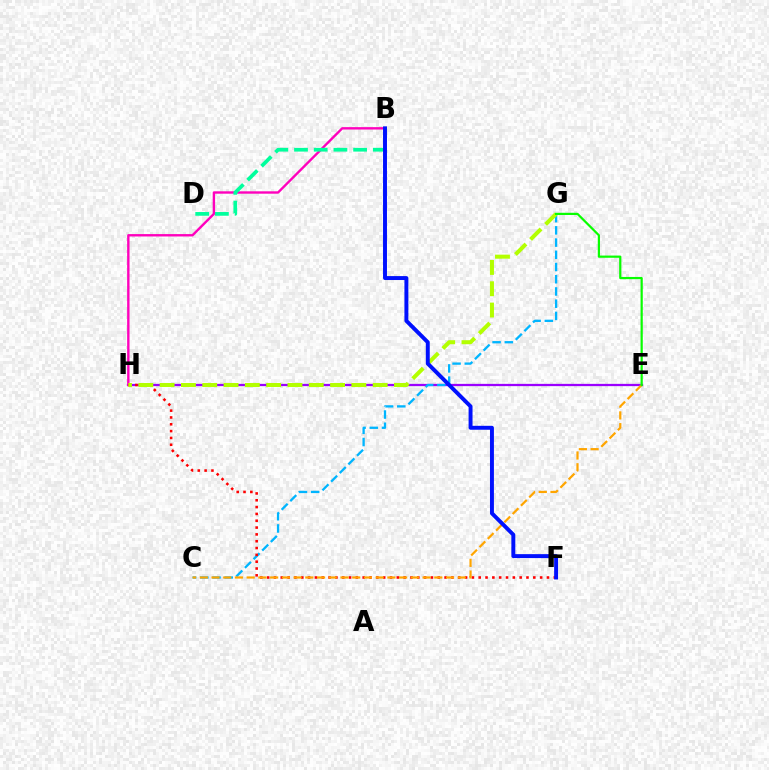{('E', 'H'): [{'color': '#9b00ff', 'line_style': 'solid', 'thickness': 1.63}], ('B', 'H'): [{'color': '#ff00bd', 'line_style': 'solid', 'thickness': 1.72}], ('C', 'G'): [{'color': '#00b5ff', 'line_style': 'dashed', 'thickness': 1.66}], ('F', 'H'): [{'color': '#ff0000', 'line_style': 'dotted', 'thickness': 1.85}], ('C', 'E'): [{'color': '#ffa500', 'line_style': 'dashed', 'thickness': 1.59}], ('B', 'D'): [{'color': '#00ff9d', 'line_style': 'dashed', 'thickness': 2.68}], ('G', 'H'): [{'color': '#b3ff00', 'line_style': 'dashed', 'thickness': 2.89}], ('B', 'F'): [{'color': '#0010ff', 'line_style': 'solid', 'thickness': 2.84}], ('E', 'G'): [{'color': '#08ff00', 'line_style': 'solid', 'thickness': 1.59}]}